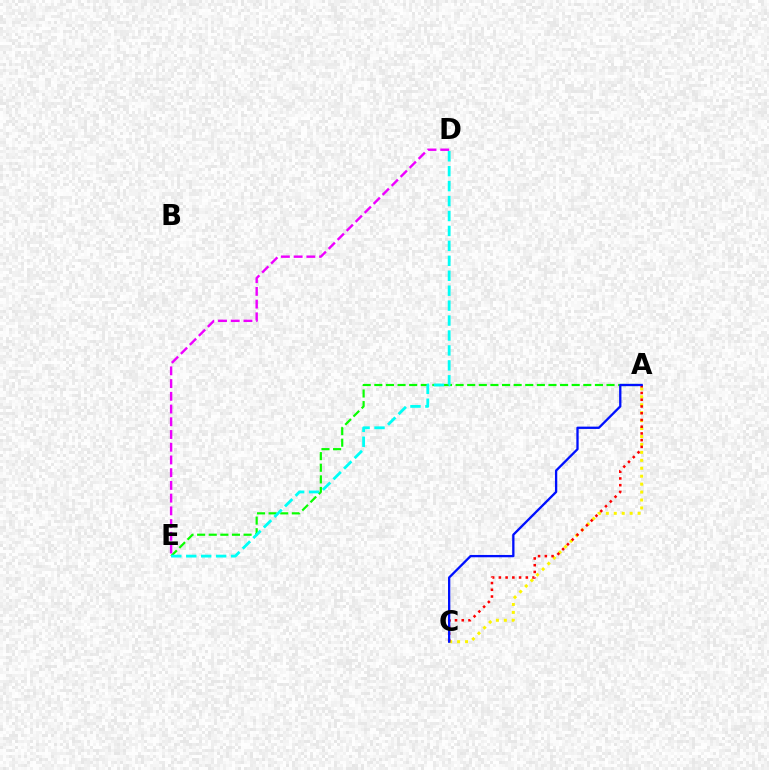{('A', 'E'): [{'color': '#08ff00', 'line_style': 'dashed', 'thickness': 1.58}], ('A', 'C'): [{'color': '#fcf500', 'line_style': 'dotted', 'thickness': 2.16}, {'color': '#ff0000', 'line_style': 'dotted', 'thickness': 1.83}, {'color': '#0010ff', 'line_style': 'solid', 'thickness': 1.66}], ('D', 'E'): [{'color': '#00fff6', 'line_style': 'dashed', 'thickness': 2.03}, {'color': '#ee00ff', 'line_style': 'dashed', 'thickness': 1.73}]}